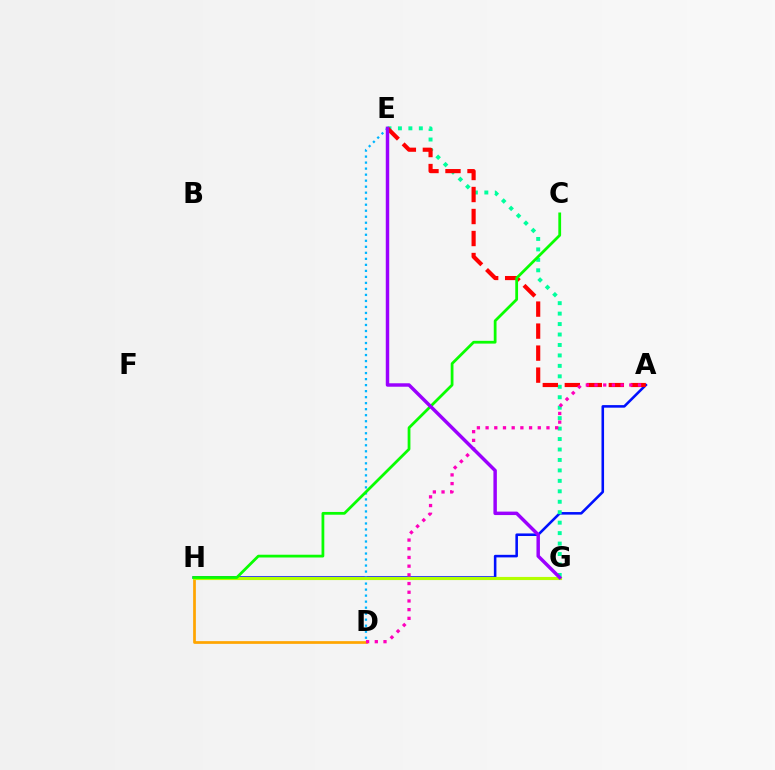{('A', 'H'): [{'color': '#0010ff', 'line_style': 'solid', 'thickness': 1.85}], ('E', 'G'): [{'color': '#00ff9d', 'line_style': 'dotted', 'thickness': 2.84}, {'color': '#9b00ff', 'line_style': 'solid', 'thickness': 2.49}], ('A', 'E'): [{'color': '#ff0000', 'line_style': 'dashed', 'thickness': 2.99}], ('D', 'H'): [{'color': '#ffa500', 'line_style': 'solid', 'thickness': 1.96}], ('D', 'E'): [{'color': '#00b5ff', 'line_style': 'dotted', 'thickness': 1.63}], ('A', 'D'): [{'color': '#ff00bd', 'line_style': 'dotted', 'thickness': 2.36}], ('G', 'H'): [{'color': '#b3ff00', 'line_style': 'solid', 'thickness': 2.25}], ('C', 'H'): [{'color': '#08ff00', 'line_style': 'solid', 'thickness': 1.99}]}